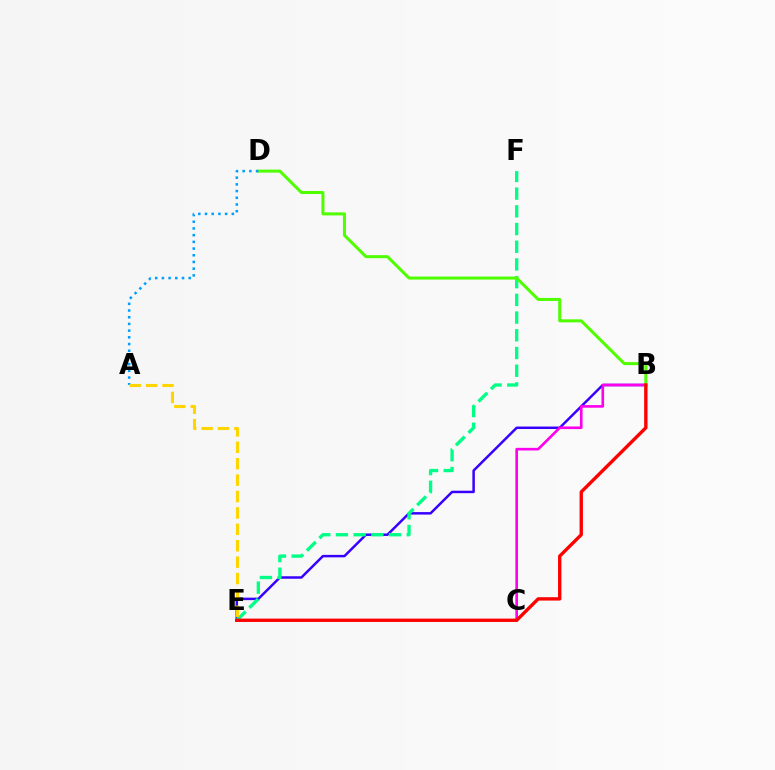{('B', 'E'): [{'color': '#3700ff', 'line_style': 'solid', 'thickness': 1.79}, {'color': '#ff0000', 'line_style': 'solid', 'thickness': 2.42}], ('E', 'F'): [{'color': '#00ff86', 'line_style': 'dashed', 'thickness': 2.41}], ('B', 'C'): [{'color': '#ff00ed', 'line_style': 'solid', 'thickness': 1.9}], ('B', 'D'): [{'color': '#4fff00', 'line_style': 'solid', 'thickness': 2.17}], ('A', 'D'): [{'color': '#009eff', 'line_style': 'dotted', 'thickness': 1.82}], ('A', 'E'): [{'color': '#ffd500', 'line_style': 'dashed', 'thickness': 2.23}]}